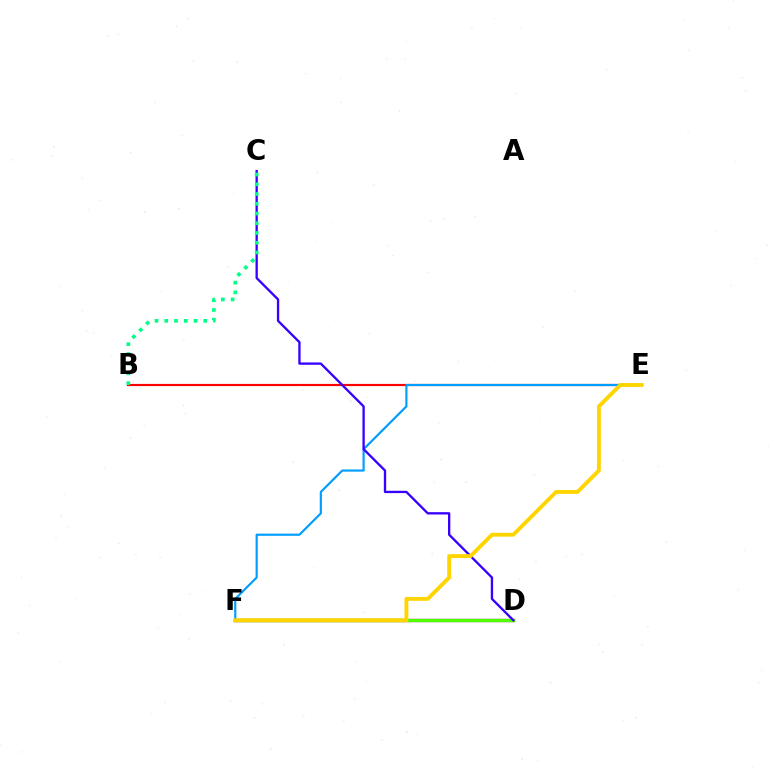{('B', 'E'): [{'color': '#ff0000', 'line_style': 'solid', 'thickness': 1.56}], ('D', 'F'): [{'color': '#ff00ed', 'line_style': 'solid', 'thickness': 2.4}, {'color': '#4fff00', 'line_style': 'solid', 'thickness': 2.44}], ('E', 'F'): [{'color': '#009eff', 'line_style': 'solid', 'thickness': 1.57}, {'color': '#ffd500', 'line_style': 'solid', 'thickness': 2.78}], ('C', 'D'): [{'color': '#3700ff', 'line_style': 'solid', 'thickness': 1.68}], ('B', 'C'): [{'color': '#00ff86', 'line_style': 'dotted', 'thickness': 2.65}]}